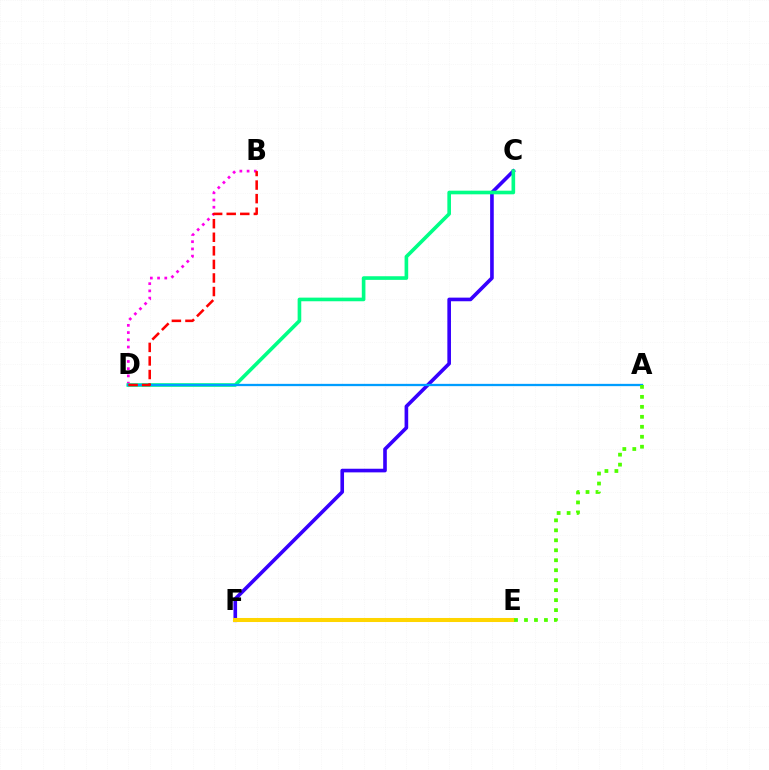{('B', 'D'): [{'color': '#ff00ed', 'line_style': 'dotted', 'thickness': 1.96}, {'color': '#ff0000', 'line_style': 'dashed', 'thickness': 1.84}], ('C', 'F'): [{'color': '#3700ff', 'line_style': 'solid', 'thickness': 2.61}], ('C', 'D'): [{'color': '#00ff86', 'line_style': 'solid', 'thickness': 2.62}], ('E', 'F'): [{'color': '#ffd500', 'line_style': 'solid', 'thickness': 2.91}], ('A', 'D'): [{'color': '#009eff', 'line_style': 'solid', 'thickness': 1.65}], ('A', 'E'): [{'color': '#4fff00', 'line_style': 'dotted', 'thickness': 2.71}]}